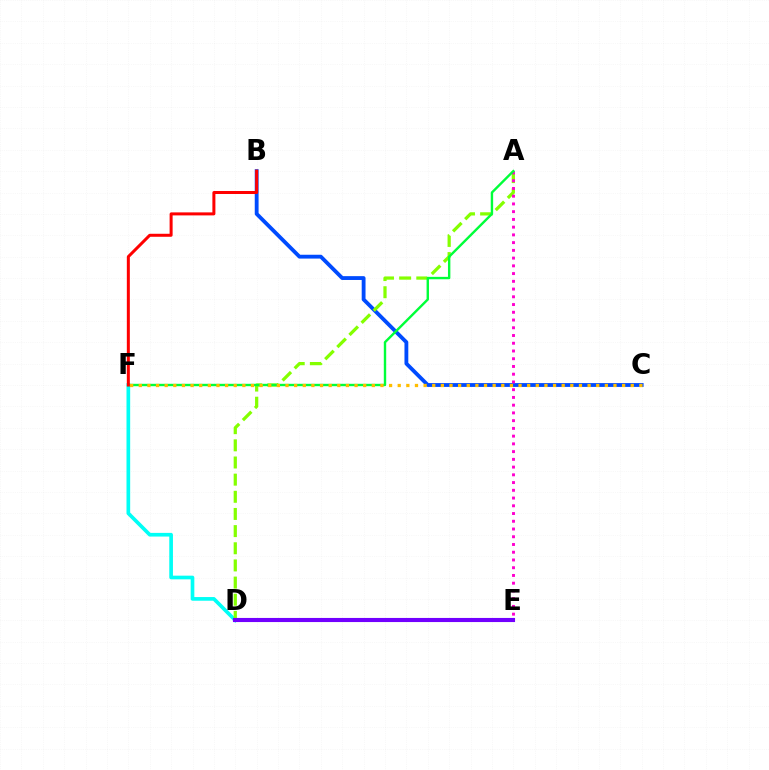{('D', 'F'): [{'color': '#00fff6', 'line_style': 'solid', 'thickness': 2.65}], ('B', 'C'): [{'color': '#004bff', 'line_style': 'solid', 'thickness': 2.76}], ('A', 'D'): [{'color': '#84ff00', 'line_style': 'dashed', 'thickness': 2.33}], ('D', 'E'): [{'color': '#7200ff', 'line_style': 'solid', 'thickness': 2.96}], ('A', 'E'): [{'color': '#ff00cf', 'line_style': 'dotted', 'thickness': 2.1}], ('A', 'F'): [{'color': '#00ff39', 'line_style': 'solid', 'thickness': 1.73}], ('C', 'F'): [{'color': '#ffbd00', 'line_style': 'dotted', 'thickness': 2.34}], ('B', 'F'): [{'color': '#ff0000', 'line_style': 'solid', 'thickness': 2.17}]}